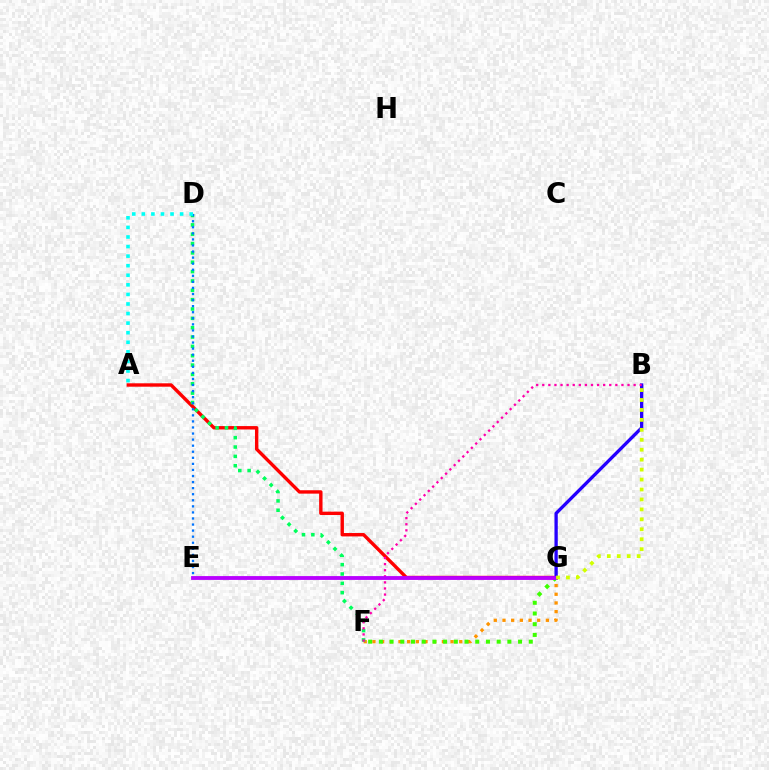{('F', 'G'): [{'color': '#ff9400', 'line_style': 'dotted', 'thickness': 2.36}, {'color': '#3dff00', 'line_style': 'dotted', 'thickness': 2.91}], ('A', 'G'): [{'color': '#ff0000', 'line_style': 'solid', 'thickness': 2.44}], ('B', 'G'): [{'color': '#2500ff', 'line_style': 'solid', 'thickness': 2.38}, {'color': '#d1ff00', 'line_style': 'dotted', 'thickness': 2.7}], ('D', 'F'): [{'color': '#00ff5c', 'line_style': 'dotted', 'thickness': 2.54}], ('B', 'F'): [{'color': '#ff00ac', 'line_style': 'dotted', 'thickness': 1.65}], ('E', 'G'): [{'color': '#b900ff', 'line_style': 'solid', 'thickness': 2.76}], ('D', 'E'): [{'color': '#0074ff', 'line_style': 'dotted', 'thickness': 1.65}], ('A', 'D'): [{'color': '#00fff6', 'line_style': 'dotted', 'thickness': 2.6}]}